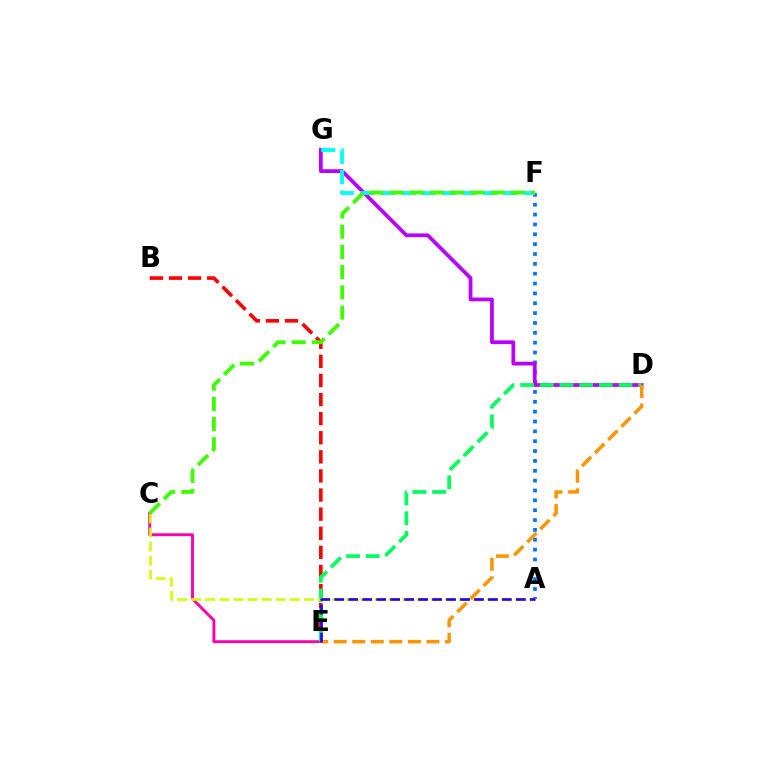{('B', 'E'): [{'color': '#ff0000', 'line_style': 'dashed', 'thickness': 2.6}], ('C', 'E'): [{'color': '#ff00ac', 'line_style': 'solid', 'thickness': 2.08}], ('A', 'F'): [{'color': '#0074ff', 'line_style': 'dotted', 'thickness': 2.68}], ('D', 'G'): [{'color': '#b900ff', 'line_style': 'solid', 'thickness': 2.7}], ('F', 'G'): [{'color': '#00fff6', 'line_style': 'dashed', 'thickness': 2.79}], ('D', 'E'): [{'color': '#00ff5c', 'line_style': 'dashed', 'thickness': 2.67}, {'color': '#ff9400', 'line_style': 'dashed', 'thickness': 2.52}], ('A', 'C'): [{'color': '#d1ff00', 'line_style': 'dashed', 'thickness': 1.91}], ('A', 'E'): [{'color': '#2500ff', 'line_style': 'dashed', 'thickness': 1.9}], ('C', 'F'): [{'color': '#3dff00', 'line_style': 'dashed', 'thickness': 2.75}]}